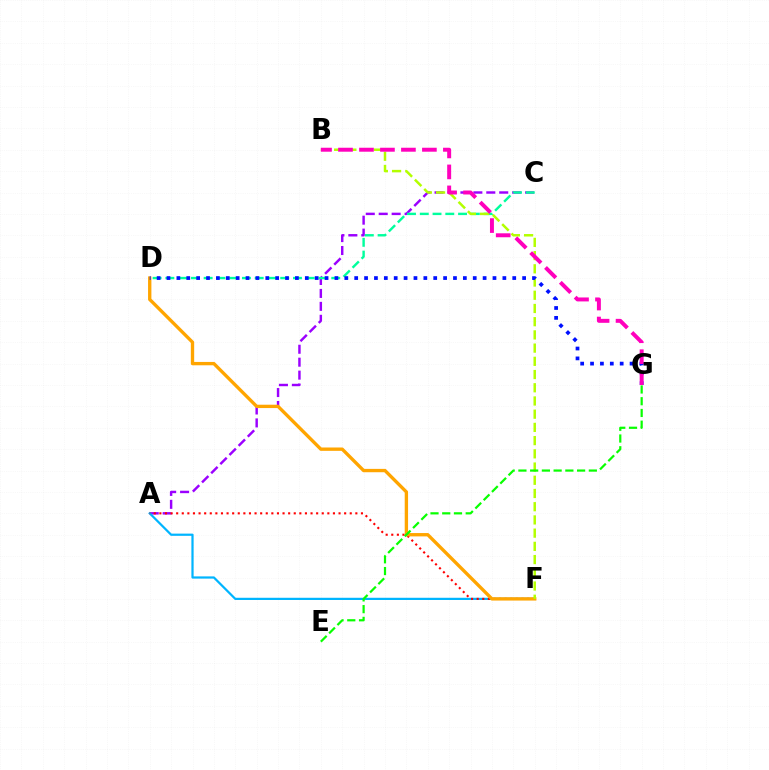{('A', 'C'): [{'color': '#9b00ff', 'line_style': 'dashed', 'thickness': 1.76}], ('A', 'F'): [{'color': '#00b5ff', 'line_style': 'solid', 'thickness': 1.6}, {'color': '#ff0000', 'line_style': 'dotted', 'thickness': 1.52}], ('D', 'F'): [{'color': '#ffa500', 'line_style': 'solid', 'thickness': 2.41}], ('C', 'D'): [{'color': '#00ff9d', 'line_style': 'dashed', 'thickness': 1.73}], ('B', 'F'): [{'color': '#b3ff00', 'line_style': 'dashed', 'thickness': 1.8}], ('D', 'G'): [{'color': '#0010ff', 'line_style': 'dotted', 'thickness': 2.68}], ('E', 'G'): [{'color': '#08ff00', 'line_style': 'dashed', 'thickness': 1.59}], ('B', 'G'): [{'color': '#ff00bd', 'line_style': 'dashed', 'thickness': 2.85}]}